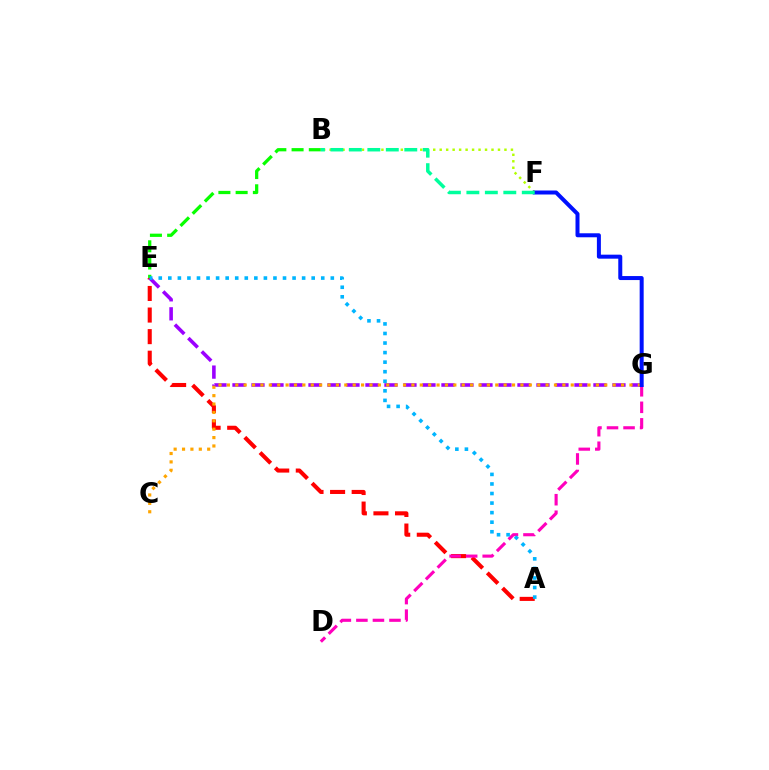{('A', 'E'): [{'color': '#ff0000', 'line_style': 'dashed', 'thickness': 2.93}, {'color': '#00b5ff', 'line_style': 'dotted', 'thickness': 2.6}], ('E', 'G'): [{'color': '#9b00ff', 'line_style': 'dashed', 'thickness': 2.58}], ('C', 'G'): [{'color': '#ffa500', 'line_style': 'dotted', 'thickness': 2.28}], ('B', 'E'): [{'color': '#08ff00', 'line_style': 'dashed', 'thickness': 2.34}], ('D', 'G'): [{'color': '#ff00bd', 'line_style': 'dashed', 'thickness': 2.25}], ('B', 'F'): [{'color': '#b3ff00', 'line_style': 'dotted', 'thickness': 1.76}, {'color': '#00ff9d', 'line_style': 'dashed', 'thickness': 2.51}], ('F', 'G'): [{'color': '#0010ff', 'line_style': 'solid', 'thickness': 2.88}]}